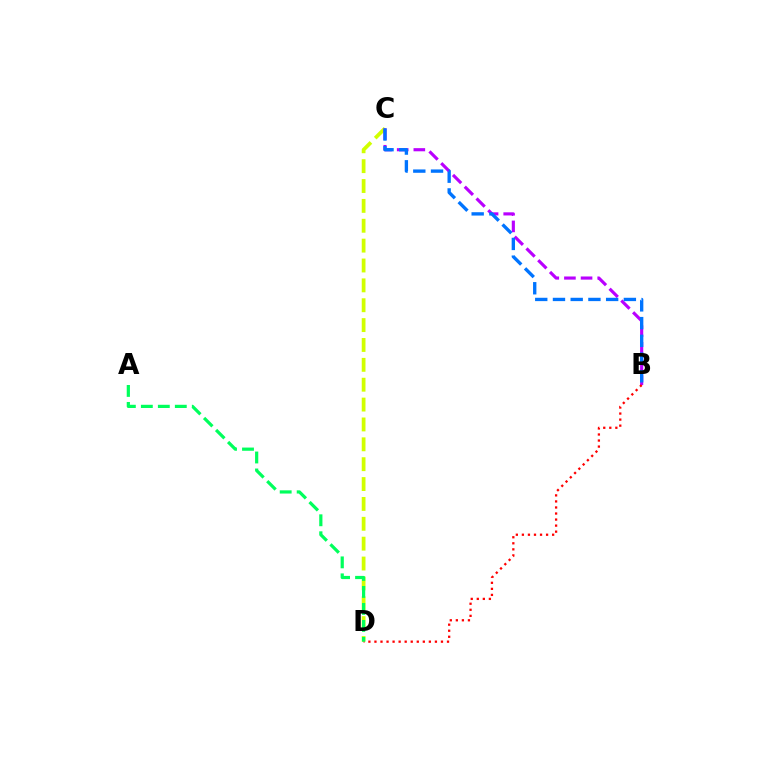{('C', 'D'): [{'color': '#d1ff00', 'line_style': 'dashed', 'thickness': 2.7}], ('B', 'C'): [{'color': '#b900ff', 'line_style': 'dashed', 'thickness': 2.26}, {'color': '#0074ff', 'line_style': 'dashed', 'thickness': 2.41}], ('B', 'D'): [{'color': '#ff0000', 'line_style': 'dotted', 'thickness': 1.64}], ('A', 'D'): [{'color': '#00ff5c', 'line_style': 'dashed', 'thickness': 2.31}]}